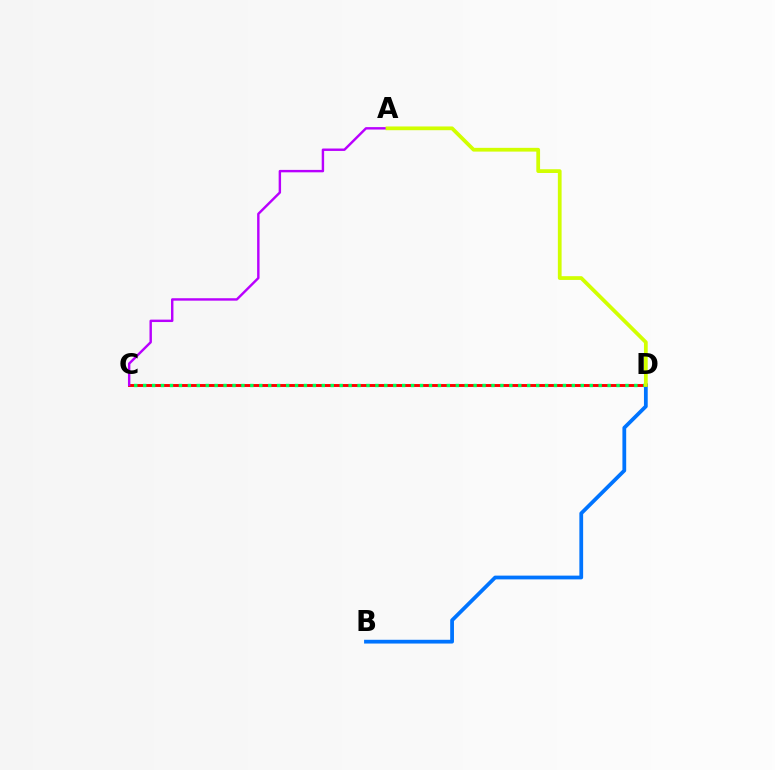{('C', 'D'): [{'color': '#ff0000', 'line_style': 'solid', 'thickness': 2.1}, {'color': '#00ff5c', 'line_style': 'dotted', 'thickness': 2.43}], ('B', 'D'): [{'color': '#0074ff', 'line_style': 'solid', 'thickness': 2.71}], ('A', 'C'): [{'color': '#b900ff', 'line_style': 'solid', 'thickness': 1.74}], ('A', 'D'): [{'color': '#d1ff00', 'line_style': 'solid', 'thickness': 2.7}]}